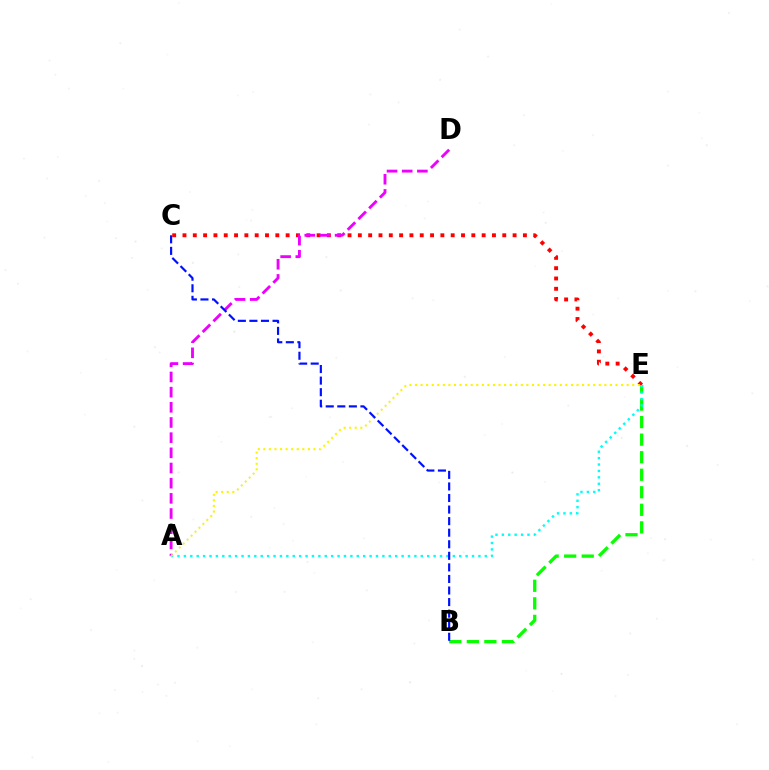{('C', 'E'): [{'color': '#ff0000', 'line_style': 'dotted', 'thickness': 2.8}], ('B', 'E'): [{'color': '#08ff00', 'line_style': 'dashed', 'thickness': 2.38}], ('A', 'E'): [{'color': '#00fff6', 'line_style': 'dotted', 'thickness': 1.74}, {'color': '#fcf500', 'line_style': 'dotted', 'thickness': 1.51}], ('A', 'D'): [{'color': '#ee00ff', 'line_style': 'dashed', 'thickness': 2.06}], ('B', 'C'): [{'color': '#0010ff', 'line_style': 'dashed', 'thickness': 1.57}]}